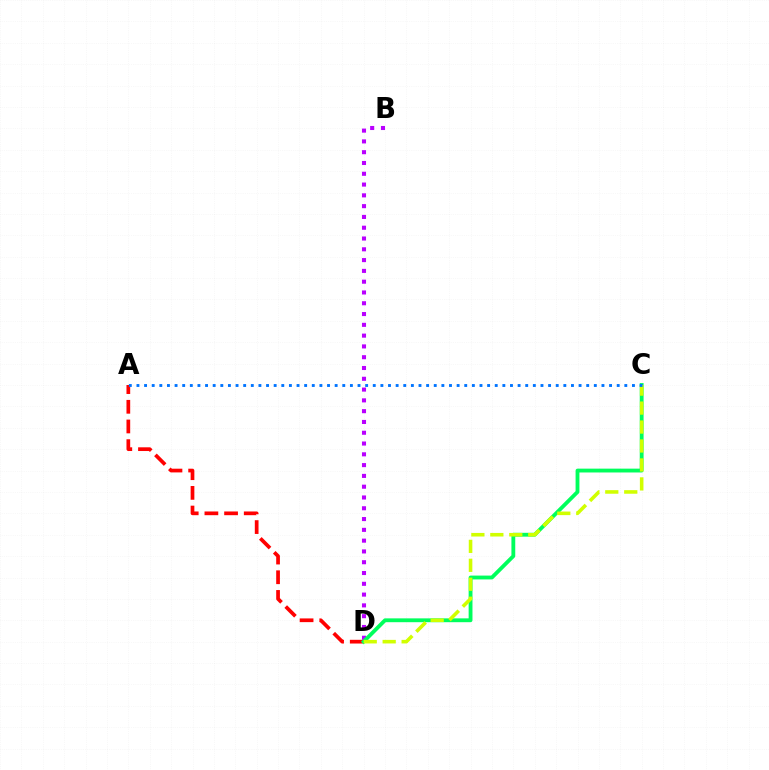{('B', 'D'): [{'color': '#b900ff', 'line_style': 'dotted', 'thickness': 2.93}], ('A', 'D'): [{'color': '#ff0000', 'line_style': 'dashed', 'thickness': 2.67}], ('C', 'D'): [{'color': '#00ff5c', 'line_style': 'solid', 'thickness': 2.76}, {'color': '#d1ff00', 'line_style': 'dashed', 'thickness': 2.57}], ('A', 'C'): [{'color': '#0074ff', 'line_style': 'dotted', 'thickness': 2.07}]}